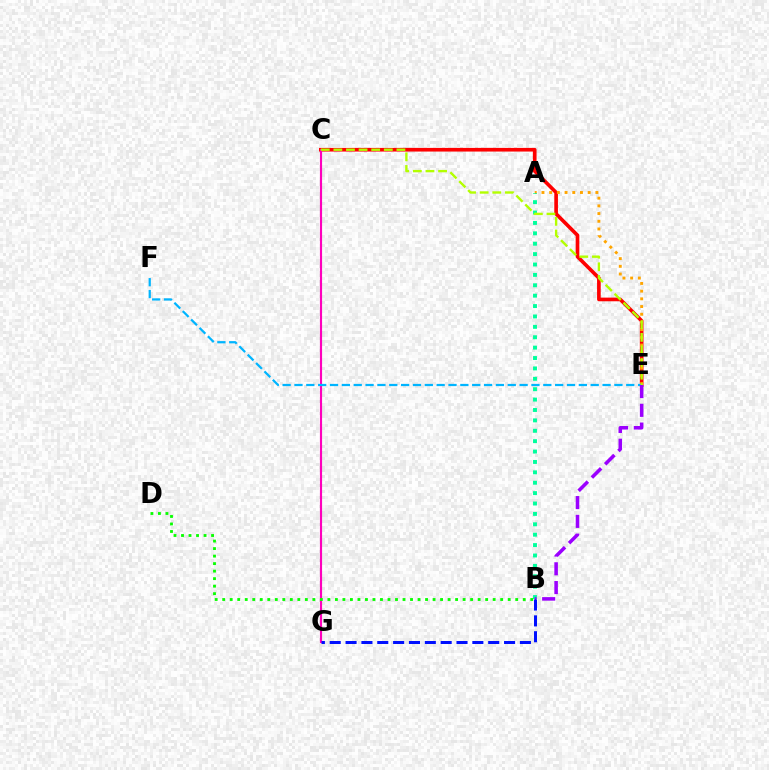{('C', 'E'): [{'color': '#ff0000', 'line_style': 'solid', 'thickness': 2.63}, {'color': '#b3ff00', 'line_style': 'dashed', 'thickness': 1.71}], ('A', 'E'): [{'color': '#ffa500', 'line_style': 'dotted', 'thickness': 2.09}], ('C', 'G'): [{'color': '#ff00bd', 'line_style': 'solid', 'thickness': 1.55}], ('A', 'B'): [{'color': '#00ff9d', 'line_style': 'dotted', 'thickness': 2.82}], ('E', 'F'): [{'color': '#00b5ff', 'line_style': 'dashed', 'thickness': 1.61}], ('B', 'E'): [{'color': '#9b00ff', 'line_style': 'dashed', 'thickness': 2.55}], ('B', 'D'): [{'color': '#08ff00', 'line_style': 'dotted', 'thickness': 2.04}], ('B', 'G'): [{'color': '#0010ff', 'line_style': 'dashed', 'thickness': 2.15}]}